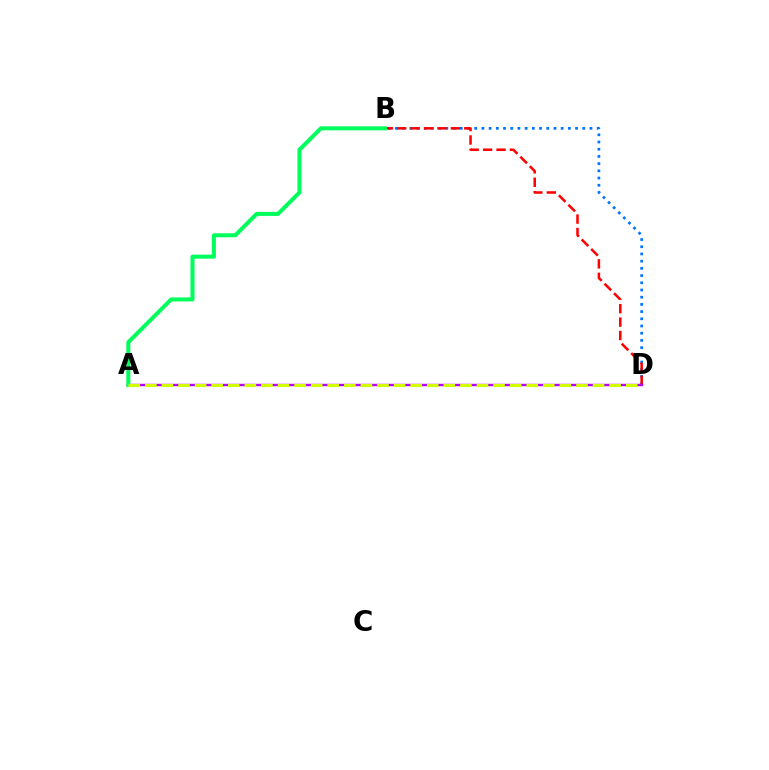{('B', 'D'): [{'color': '#0074ff', 'line_style': 'dotted', 'thickness': 1.96}, {'color': '#ff0000', 'line_style': 'dashed', 'thickness': 1.82}], ('A', 'D'): [{'color': '#b900ff', 'line_style': 'solid', 'thickness': 1.74}, {'color': '#d1ff00', 'line_style': 'dashed', 'thickness': 2.25}], ('A', 'B'): [{'color': '#00ff5c', 'line_style': 'solid', 'thickness': 2.9}]}